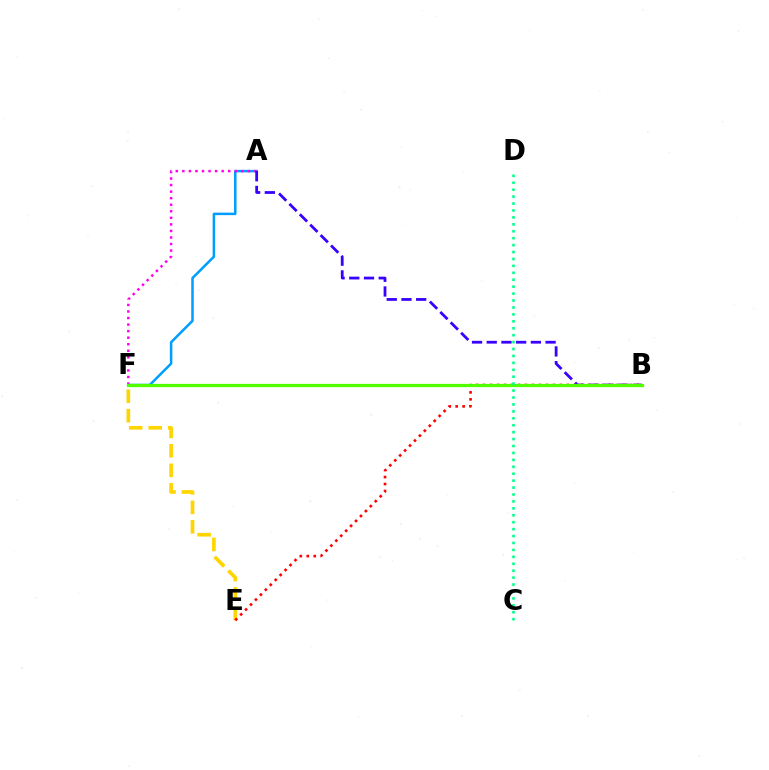{('E', 'F'): [{'color': '#ffd500', 'line_style': 'dashed', 'thickness': 2.65}], ('A', 'F'): [{'color': '#009eff', 'line_style': 'solid', 'thickness': 1.8}, {'color': '#ff00ed', 'line_style': 'dotted', 'thickness': 1.78}], ('A', 'B'): [{'color': '#3700ff', 'line_style': 'dashed', 'thickness': 2.0}], ('B', 'E'): [{'color': '#ff0000', 'line_style': 'dotted', 'thickness': 1.9}], ('B', 'F'): [{'color': '#4fff00', 'line_style': 'solid', 'thickness': 2.34}], ('C', 'D'): [{'color': '#00ff86', 'line_style': 'dotted', 'thickness': 1.88}]}